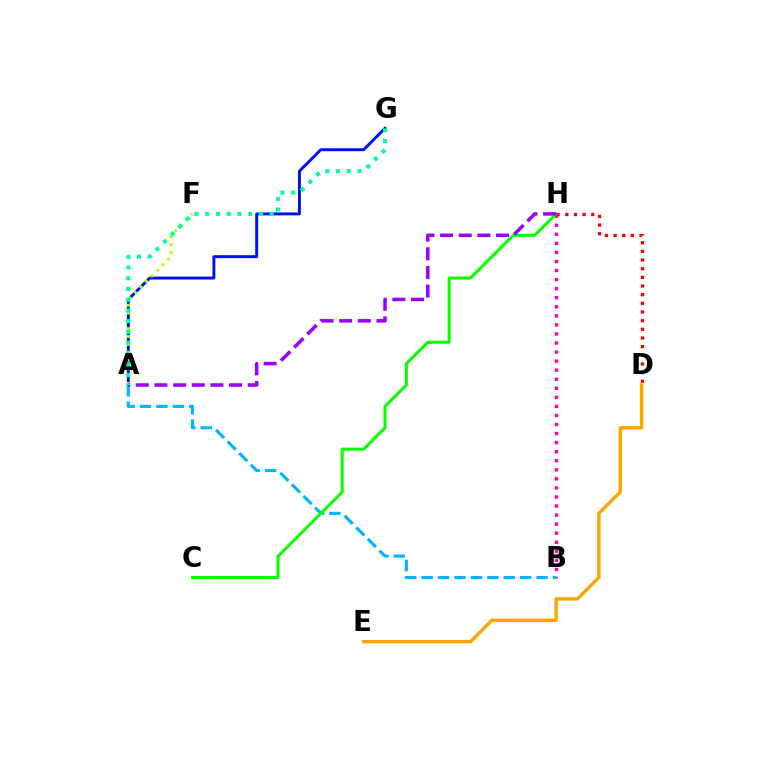{('A', 'G'): [{'color': '#0010ff', 'line_style': 'solid', 'thickness': 2.11}, {'color': '#00ff9d', 'line_style': 'dotted', 'thickness': 2.92}], ('B', 'H'): [{'color': '#ff00bd', 'line_style': 'dotted', 'thickness': 2.46}], ('A', 'F'): [{'color': '#b3ff00', 'line_style': 'dotted', 'thickness': 2.13}], ('A', 'B'): [{'color': '#00b5ff', 'line_style': 'dashed', 'thickness': 2.23}], ('C', 'H'): [{'color': '#08ff00', 'line_style': 'solid', 'thickness': 2.18}], ('D', 'E'): [{'color': '#ffa500', 'line_style': 'solid', 'thickness': 2.46}], ('A', 'H'): [{'color': '#9b00ff', 'line_style': 'dashed', 'thickness': 2.53}], ('D', 'H'): [{'color': '#ff0000', 'line_style': 'dotted', 'thickness': 2.35}]}